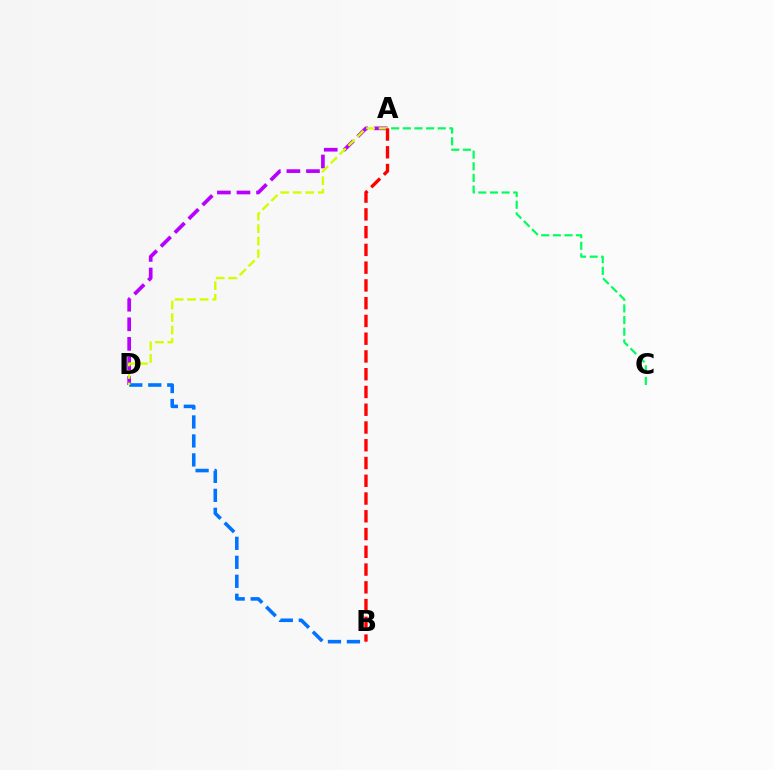{('A', 'D'): [{'color': '#b900ff', 'line_style': 'dashed', 'thickness': 2.66}, {'color': '#d1ff00', 'line_style': 'dashed', 'thickness': 1.7}], ('B', 'D'): [{'color': '#0074ff', 'line_style': 'dashed', 'thickness': 2.58}], ('A', 'B'): [{'color': '#ff0000', 'line_style': 'dashed', 'thickness': 2.41}], ('A', 'C'): [{'color': '#00ff5c', 'line_style': 'dashed', 'thickness': 1.58}]}